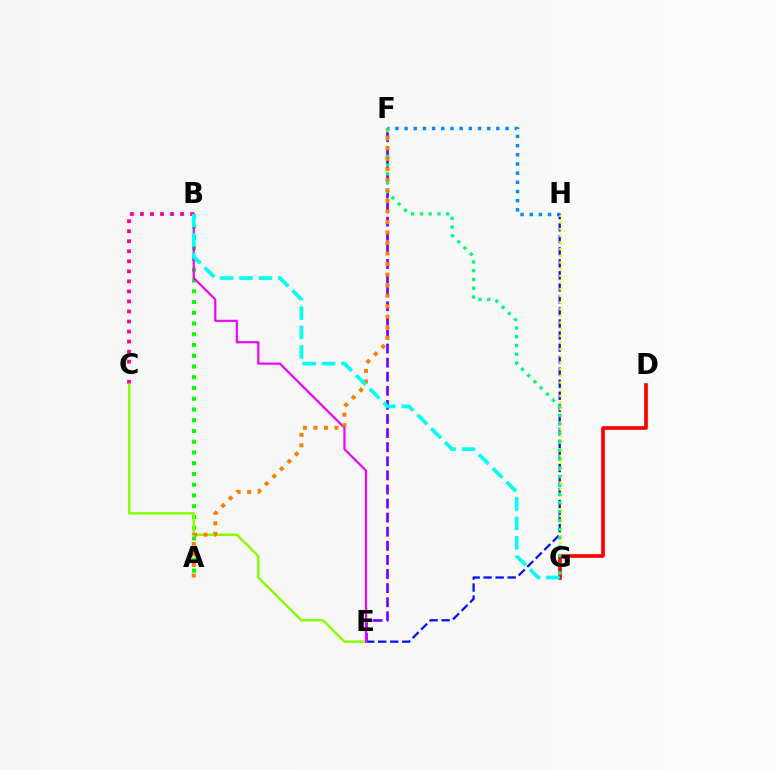{('F', 'H'): [{'color': '#008cff', 'line_style': 'dotted', 'thickness': 2.49}], ('E', 'F'): [{'color': '#7200ff', 'line_style': 'dashed', 'thickness': 1.91}], ('A', 'B'): [{'color': '#08ff00', 'line_style': 'dotted', 'thickness': 2.92}], ('E', 'H'): [{'color': '#0010ff', 'line_style': 'dashed', 'thickness': 1.64}], ('B', 'C'): [{'color': '#ff0094', 'line_style': 'dotted', 'thickness': 2.73}], ('G', 'H'): [{'color': '#fcf500', 'line_style': 'dotted', 'thickness': 1.81}], ('C', 'E'): [{'color': '#84ff00', 'line_style': 'solid', 'thickness': 1.75}], ('D', 'G'): [{'color': '#ff0000', 'line_style': 'solid', 'thickness': 2.62}], ('B', 'E'): [{'color': '#ee00ff', 'line_style': 'solid', 'thickness': 1.55}], ('F', 'G'): [{'color': '#00ff74', 'line_style': 'dotted', 'thickness': 2.38}], ('A', 'F'): [{'color': '#ff7c00', 'line_style': 'dotted', 'thickness': 2.86}], ('B', 'G'): [{'color': '#00fff6', 'line_style': 'dashed', 'thickness': 2.64}]}